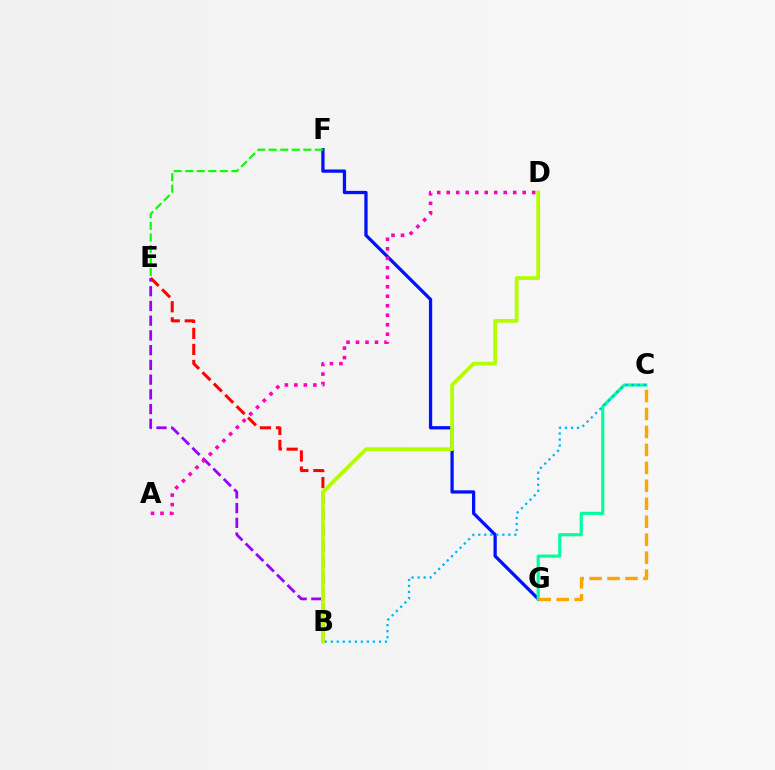{('B', 'E'): [{'color': '#ff0000', 'line_style': 'dashed', 'thickness': 2.18}, {'color': '#9b00ff', 'line_style': 'dashed', 'thickness': 2.0}], ('F', 'G'): [{'color': '#0010ff', 'line_style': 'solid', 'thickness': 2.35}], ('C', 'G'): [{'color': '#00ff9d', 'line_style': 'solid', 'thickness': 2.26}, {'color': '#ffa500', 'line_style': 'dashed', 'thickness': 2.44}], ('B', 'C'): [{'color': '#00b5ff', 'line_style': 'dotted', 'thickness': 1.64}], ('B', 'D'): [{'color': '#b3ff00', 'line_style': 'solid', 'thickness': 2.73}], ('E', 'F'): [{'color': '#08ff00', 'line_style': 'dashed', 'thickness': 1.57}], ('A', 'D'): [{'color': '#ff00bd', 'line_style': 'dotted', 'thickness': 2.58}]}